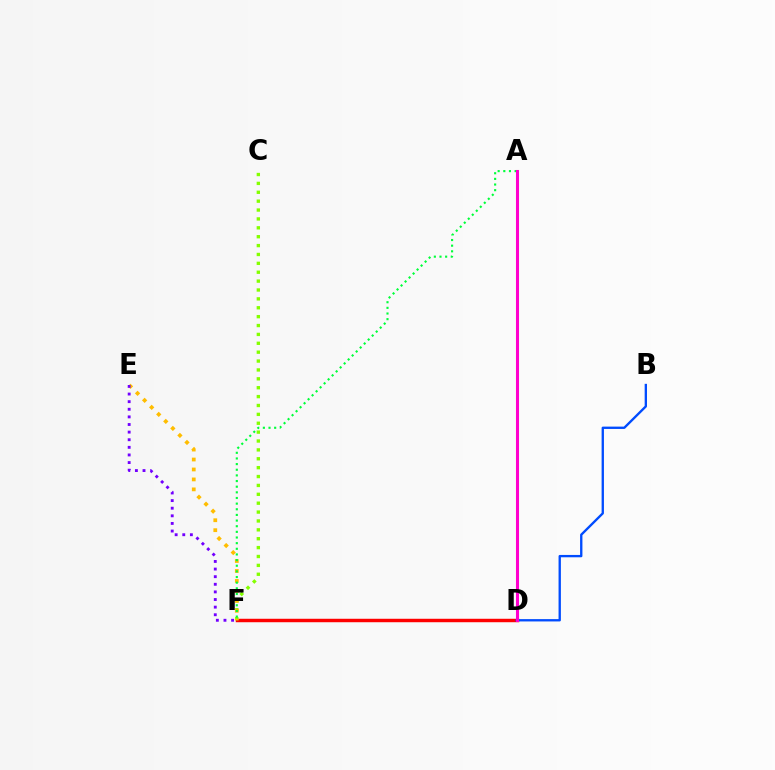{('D', 'F'): [{'color': '#00fff6', 'line_style': 'dotted', 'thickness': 2.14}, {'color': '#ff0000', 'line_style': 'solid', 'thickness': 2.49}], ('B', 'D'): [{'color': '#004bff', 'line_style': 'solid', 'thickness': 1.68}], ('C', 'F'): [{'color': '#84ff00', 'line_style': 'dotted', 'thickness': 2.41}], ('E', 'F'): [{'color': '#ffbd00', 'line_style': 'dotted', 'thickness': 2.7}, {'color': '#7200ff', 'line_style': 'dotted', 'thickness': 2.07}], ('A', 'F'): [{'color': '#00ff39', 'line_style': 'dotted', 'thickness': 1.53}], ('A', 'D'): [{'color': '#ff00cf', 'line_style': 'solid', 'thickness': 2.2}]}